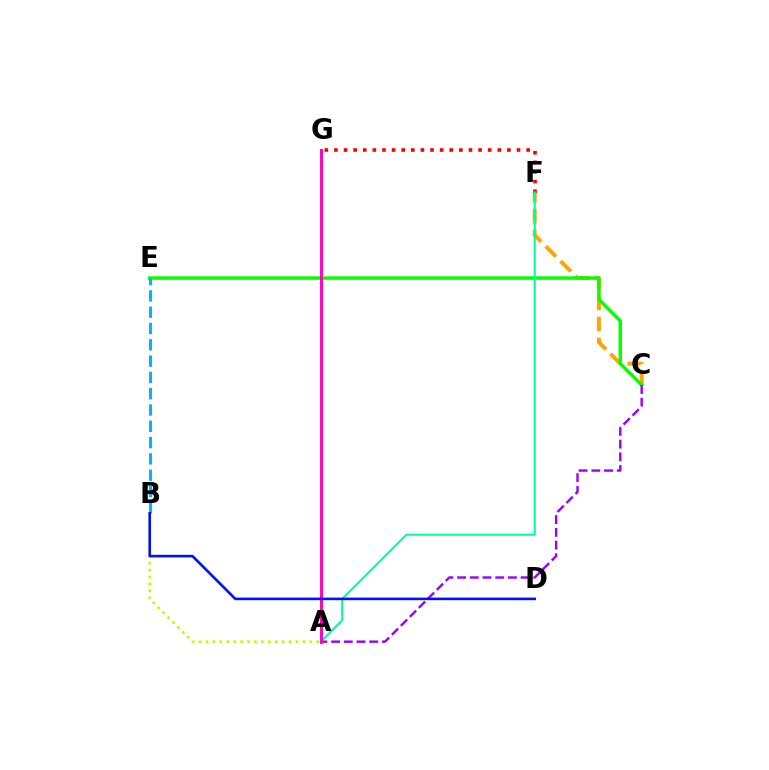{('C', 'F'): [{'color': '#ffa500', 'line_style': 'dashed', 'thickness': 2.85}], ('F', 'G'): [{'color': '#ff0000', 'line_style': 'dotted', 'thickness': 2.61}], ('C', 'E'): [{'color': '#08ff00', 'line_style': 'solid', 'thickness': 2.53}], ('A', 'F'): [{'color': '#00ff9d', 'line_style': 'solid', 'thickness': 1.52}], ('B', 'E'): [{'color': '#00b5ff', 'line_style': 'dashed', 'thickness': 2.21}], ('A', 'C'): [{'color': '#9b00ff', 'line_style': 'dashed', 'thickness': 1.73}], ('A', 'B'): [{'color': '#b3ff00', 'line_style': 'dotted', 'thickness': 1.88}], ('A', 'G'): [{'color': '#ff00bd', 'line_style': 'solid', 'thickness': 2.11}], ('B', 'D'): [{'color': '#0010ff', 'line_style': 'solid', 'thickness': 1.87}]}